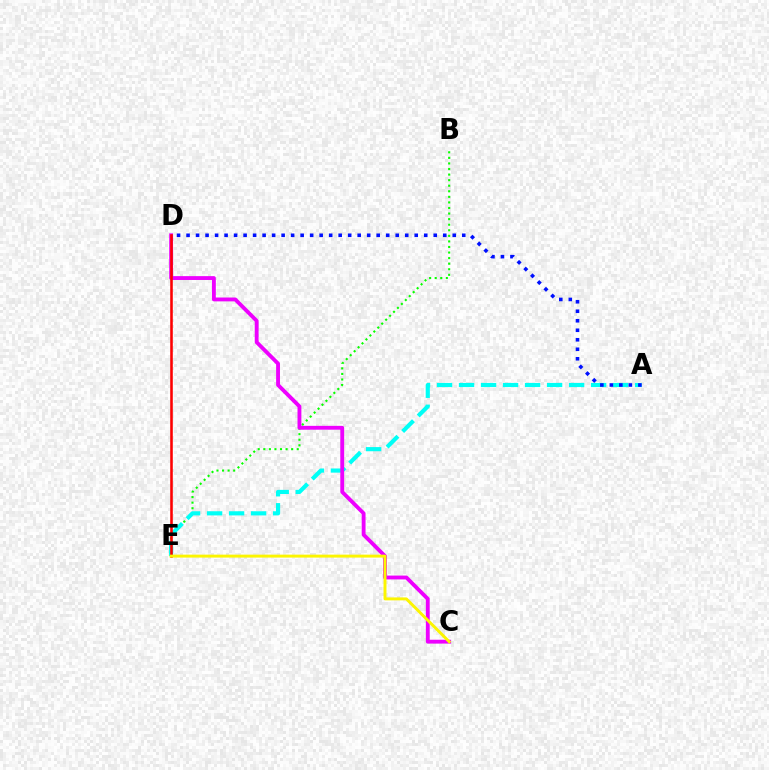{('B', 'E'): [{'color': '#08ff00', 'line_style': 'dotted', 'thickness': 1.51}], ('A', 'E'): [{'color': '#00fff6', 'line_style': 'dashed', 'thickness': 2.99}], ('C', 'D'): [{'color': '#ee00ff', 'line_style': 'solid', 'thickness': 2.78}], ('A', 'D'): [{'color': '#0010ff', 'line_style': 'dotted', 'thickness': 2.58}], ('D', 'E'): [{'color': '#ff0000', 'line_style': 'solid', 'thickness': 1.85}], ('C', 'E'): [{'color': '#fcf500', 'line_style': 'solid', 'thickness': 2.12}]}